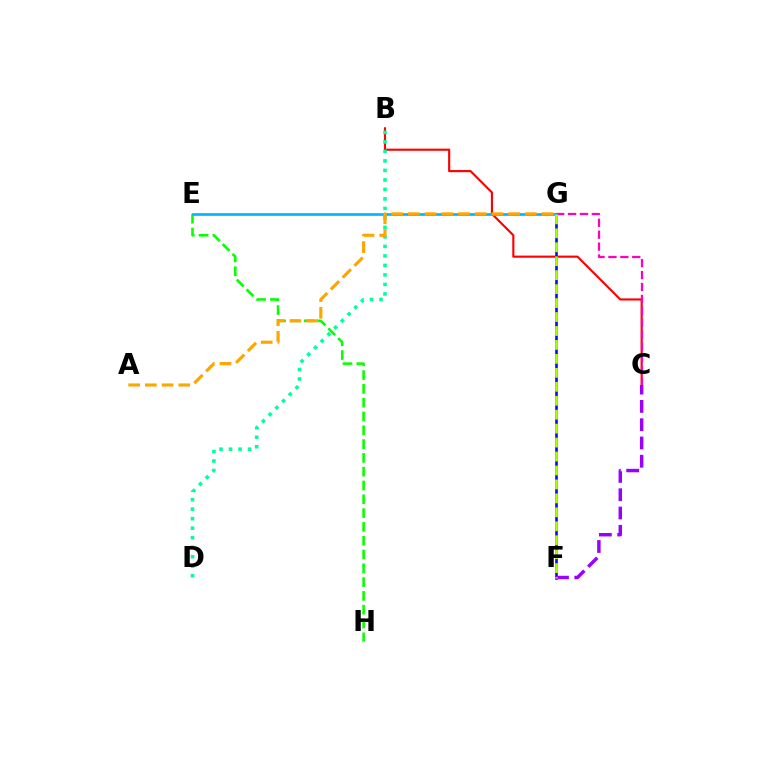{('B', 'C'): [{'color': '#ff0000', 'line_style': 'solid', 'thickness': 1.54}], ('C', 'G'): [{'color': '#ff00bd', 'line_style': 'dashed', 'thickness': 1.62}], ('E', 'H'): [{'color': '#08ff00', 'line_style': 'dashed', 'thickness': 1.88}], ('B', 'D'): [{'color': '#00ff9d', 'line_style': 'dotted', 'thickness': 2.58}], ('F', 'G'): [{'color': '#0010ff', 'line_style': 'solid', 'thickness': 1.89}, {'color': '#b3ff00', 'line_style': 'dashed', 'thickness': 1.9}], ('C', 'F'): [{'color': '#9b00ff', 'line_style': 'dashed', 'thickness': 2.48}], ('E', 'G'): [{'color': '#00b5ff', 'line_style': 'solid', 'thickness': 1.92}], ('A', 'G'): [{'color': '#ffa500', 'line_style': 'dashed', 'thickness': 2.27}]}